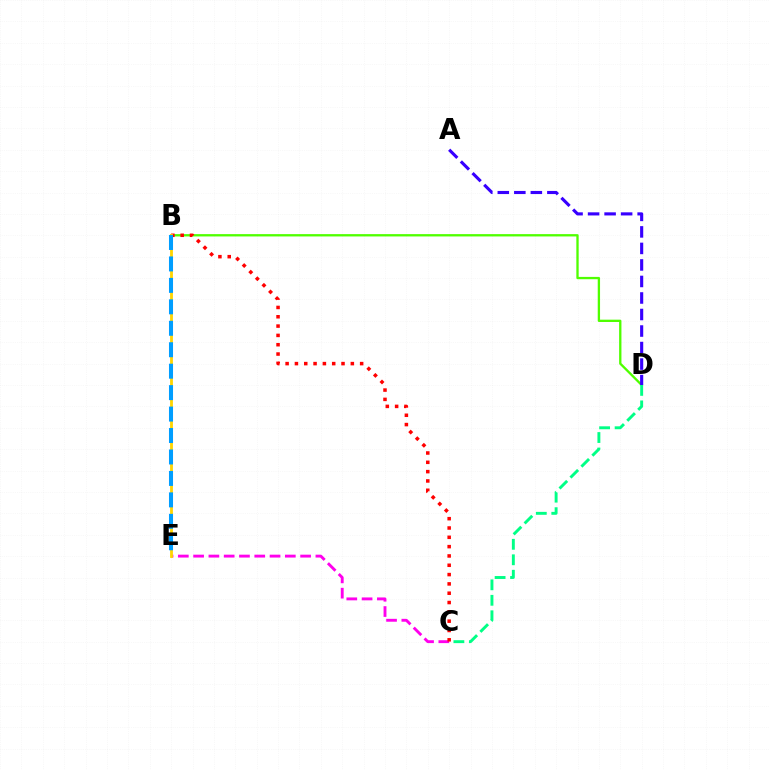{('B', 'D'): [{'color': '#4fff00', 'line_style': 'solid', 'thickness': 1.67}], ('C', 'D'): [{'color': '#00ff86', 'line_style': 'dashed', 'thickness': 2.1}], ('C', 'E'): [{'color': '#ff00ed', 'line_style': 'dashed', 'thickness': 2.08}], ('B', 'C'): [{'color': '#ff0000', 'line_style': 'dotted', 'thickness': 2.53}], ('B', 'E'): [{'color': '#ffd500', 'line_style': 'solid', 'thickness': 2.03}, {'color': '#009eff', 'line_style': 'dashed', 'thickness': 2.91}], ('A', 'D'): [{'color': '#3700ff', 'line_style': 'dashed', 'thickness': 2.24}]}